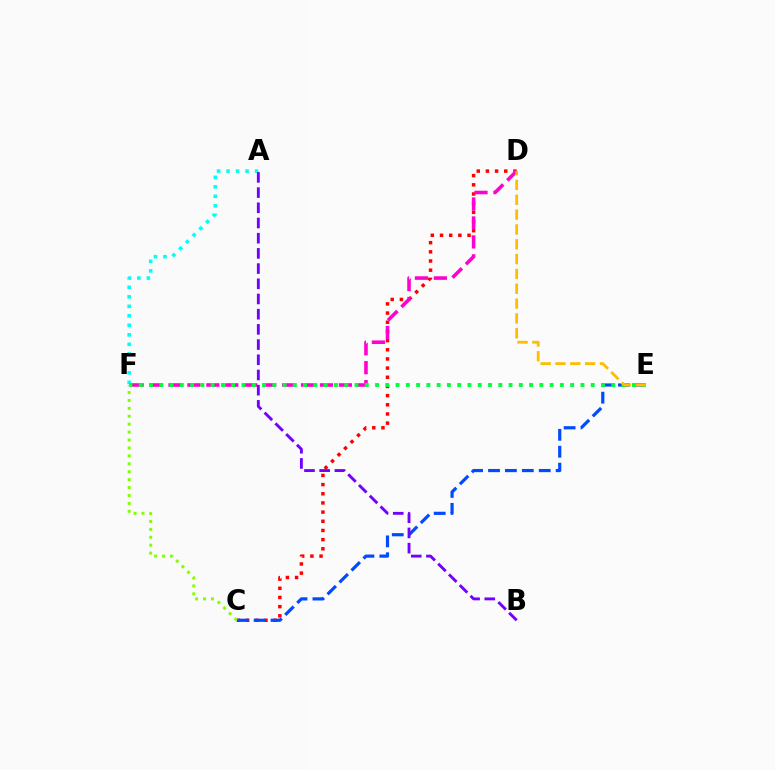{('C', 'D'): [{'color': '#ff0000', 'line_style': 'dotted', 'thickness': 2.49}], ('C', 'E'): [{'color': '#004bff', 'line_style': 'dashed', 'thickness': 2.3}], ('D', 'F'): [{'color': '#ff00cf', 'line_style': 'dashed', 'thickness': 2.57}], ('A', 'F'): [{'color': '#00fff6', 'line_style': 'dotted', 'thickness': 2.58}], ('A', 'B'): [{'color': '#7200ff', 'line_style': 'dashed', 'thickness': 2.06}], ('E', 'F'): [{'color': '#00ff39', 'line_style': 'dotted', 'thickness': 2.79}], ('D', 'E'): [{'color': '#ffbd00', 'line_style': 'dashed', 'thickness': 2.01}], ('C', 'F'): [{'color': '#84ff00', 'line_style': 'dotted', 'thickness': 2.15}]}